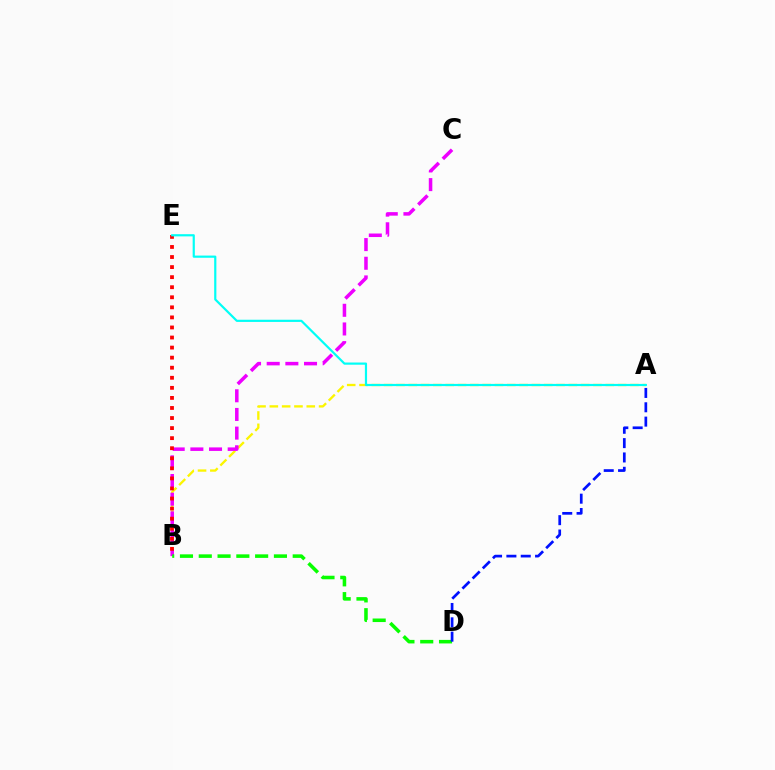{('A', 'B'): [{'color': '#fcf500', 'line_style': 'dashed', 'thickness': 1.67}], ('B', 'C'): [{'color': '#ee00ff', 'line_style': 'dashed', 'thickness': 2.54}], ('B', 'D'): [{'color': '#08ff00', 'line_style': 'dashed', 'thickness': 2.55}], ('B', 'E'): [{'color': '#ff0000', 'line_style': 'dotted', 'thickness': 2.73}], ('A', 'E'): [{'color': '#00fff6', 'line_style': 'solid', 'thickness': 1.58}], ('A', 'D'): [{'color': '#0010ff', 'line_style': 'dashed', 'thickness': 1.95}]}